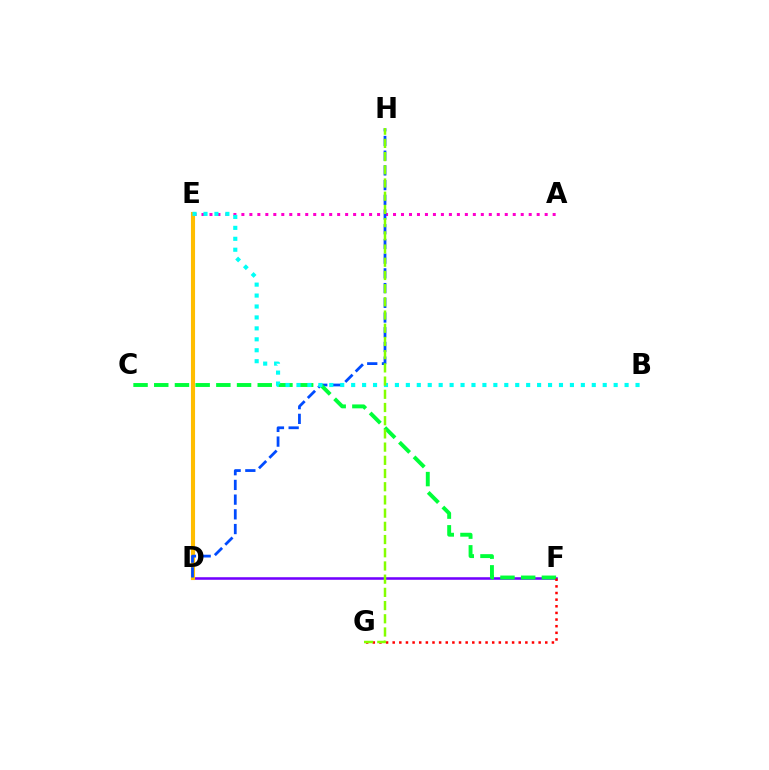{('A', 'E'): [{'color': '#ff00cf', 'line_style': 'dotted', 'thickness': 2.17}], ('D', 'F'): [{'color': '#7200ff', 'line_style': 'solid', 'thickness': 1.83}], ('D', 'E'): [{'color': '#ffbd00', 'line_style': 'solid', 'thickness': 2.96}], ('D', 'H'): [{'color': '#004bff', 'line_style': 'dashed', 'thickness': 2.0}], ('C', 'F'): [{'color': '#00ff39', 'line_style': 'dashed', 'thickness': 2.81}], ('F', 'G'): [{'color': '#ff0000', 'line_style': 'dotted', 'thickness': 1.8}], ('B', 'E'): [{'color': '#00fff6', 'line_style': 'dotted', 'thickness': 2.97}], ('G', 'H'): [{'color': '#84ff00', 'line_style': 'dashed', 'thickness': 1.79}]}